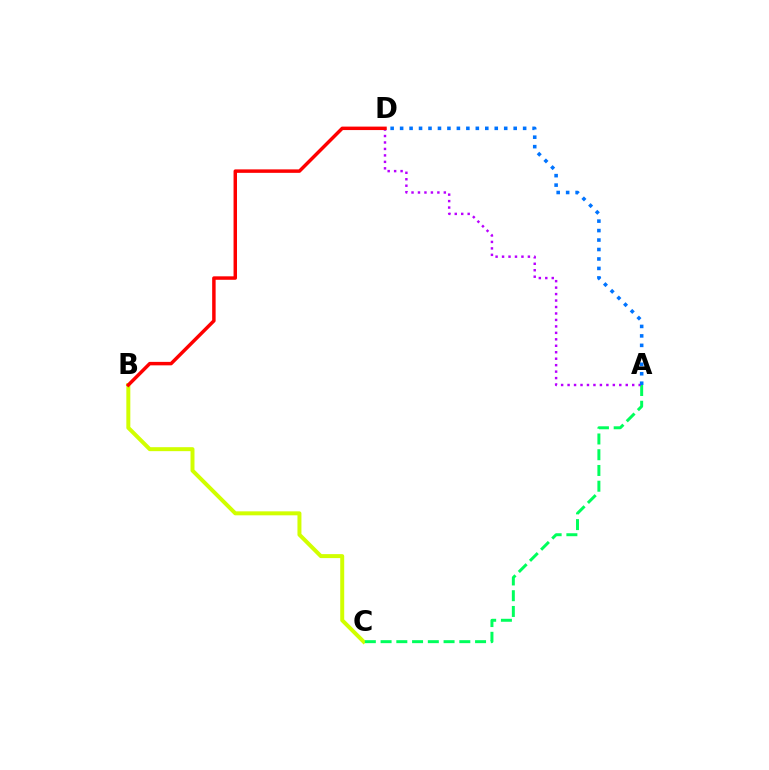{('B', 'C'): [{'color': '#d1ff00', 'line_style': 'solid', 'thickness': 2.86}], ('A', 'C'): [{'color': '#00ff5c', 'line_style': 'dashed', 'thickness': 2.14}], ('A', 'D'): [{'color': '#b900ff', 'line_style': 'dotted', 'thickness': 1.76}, {'color': '#0074ff', 'line_style': 'dotted', 'thickness': 2.57}], ('B', 'D'): [{'color': '#ff0000', 'line_style': 'solid', 'thickness': 2.49}]}